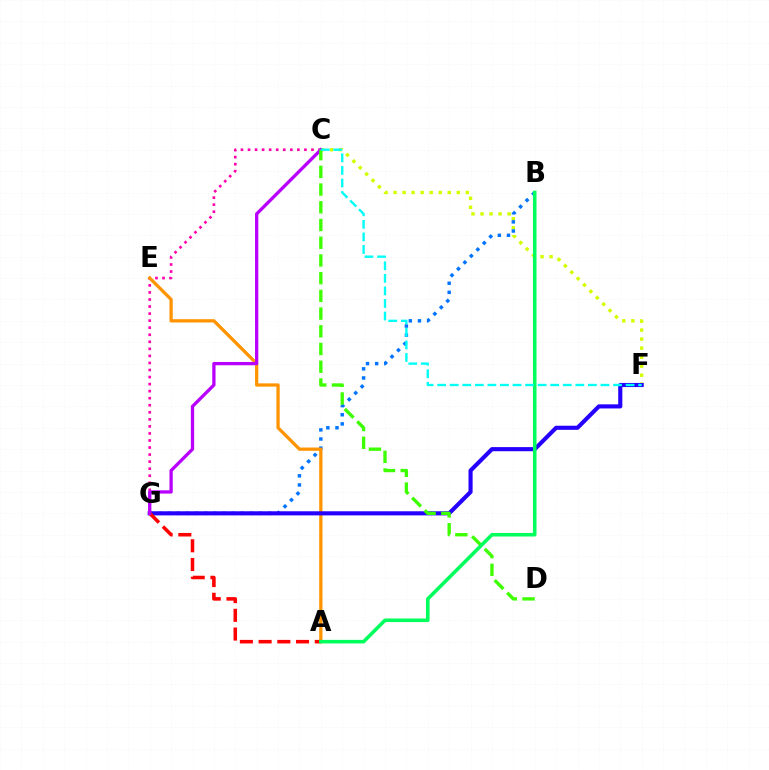{('C', 'F'): [{'color': '#d1ff00', 'line_style': 'dotted', 'thickness': 2.45}, {'color': '#00fff6', 'line_style': 'dashed', 'thickness': 1.71}], ('B', 'G'): [{'color': '#0074ff', 'line_style': 'dotted', 'thickness': 2.48}], ('C', 'G'): [{'color': '#ff00ac', 'line_style': 'dotted', 'thickness': 1.92}, {'color': '#b900ff', 'line_style': 'solid', 'thickness': 2.36}], ('A', 'E'): [{'color': '#ff9400', 'line_style': 'solid', 'thickness': 2.36}], ('F', 'G'): [{'color': '#2500ff', 'line_style': 'solid', 'thickness': 2.96}], ('A', 'G'): [{'color': '#ff0000', 'line_style': 'dashed', 'thickness': 2.54}], ('C', 'D'): [{'color': '#3dff00', 'line_style': 'dashed', 'thickness': 2.41}], ('A', 'B'): [{'color': '#00ff5c', 'line_style': 'solid', 'thickness': 2.57}]}